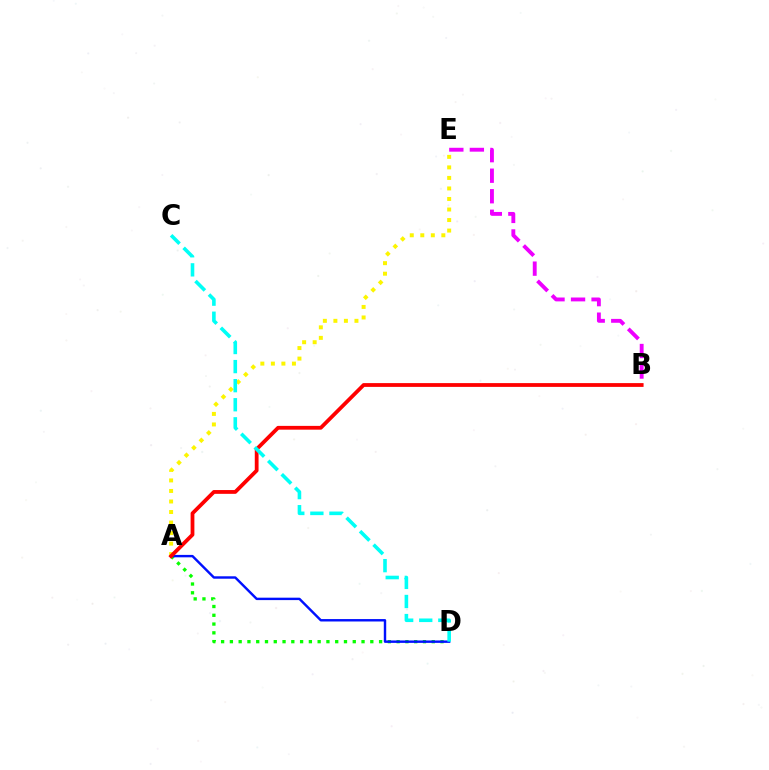{('A', 'D'): [{'color': '#08ff00', 'line_style': 'dotted', 'thickness': 2.38}, {'color': '#0010ff', 'line_style': 'solid', 'thickness': 1.74}], ('A', 'E'): [{'color': '#fcf500', 'line_style': 'dotted', 'thickness': 2.86}], ('B', 'E'): [{'color': '#ee00ff', 'line_style': 'dashed', 'thickness': 2.79}], ('A', 'B'): [{'color': '#ff0000', 'line_style': 'solid', 'thickness': 2.72}], ('C', 'D'): [{'color': '#00fff6', 'line_style': 'dashed', 'thickness': 2.59}]}